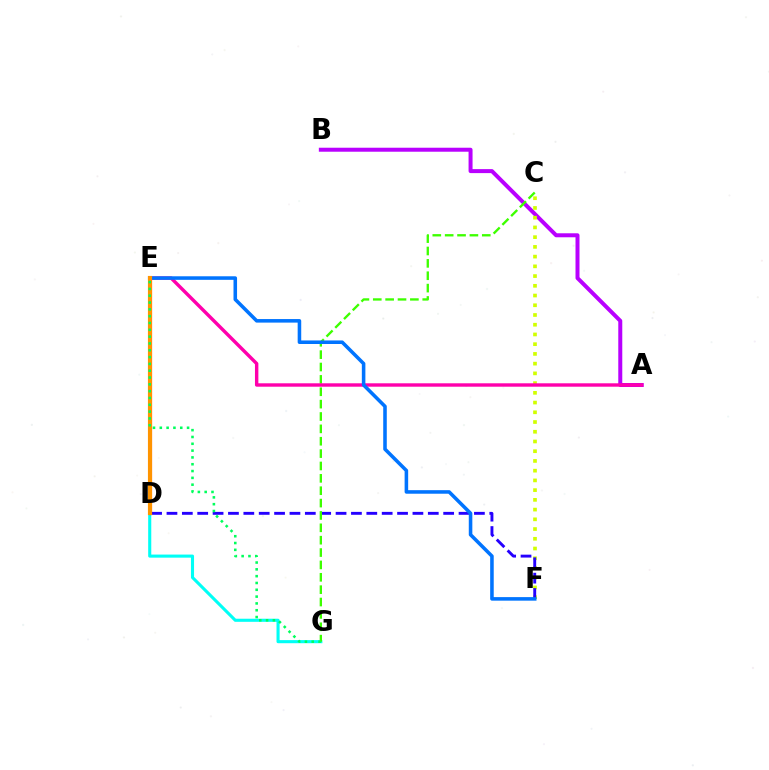{('A', 'B'): [{'color': '#b900ff', 'line_style': 'solid', 'thickness': 2.87}], ('C', 'F'): [{'color': '#d1ff00', 'line_style': 'dotted', 'thickness': 2.64}], ('D', 'F'): [{'color': '#2500ff', 'line_style': 'dashed', 'thickness': 2.09}], ('D', 'G'): [{'color': '#00fff6', 'line_style': 'solid', 'thickness': 2.23}], ('C', 'G'): [{'color': '#3dff00', 'line_style': 'dashed', 'thickness': 1.68}], ('D', 'E'): [{'color': '#ff0000', 'line_style': 'solid', 'thickness': 2.23}, {'color': '#ff9400', 'line_style': 'solid', 'thickness': 2.98}], ('A', 'E'): [{'color': '#ff00ac', 'line_style': 'solid', 'thickness': 2.45}], ('E', 'F'): [{'color': '#0074ff', 'line_style': 'solid', 'thickness': 2.56}], ('E', 'G'): [{'color': '#00ff5c', 'line_style': 'dotted', 'thickness': 1.85}]}